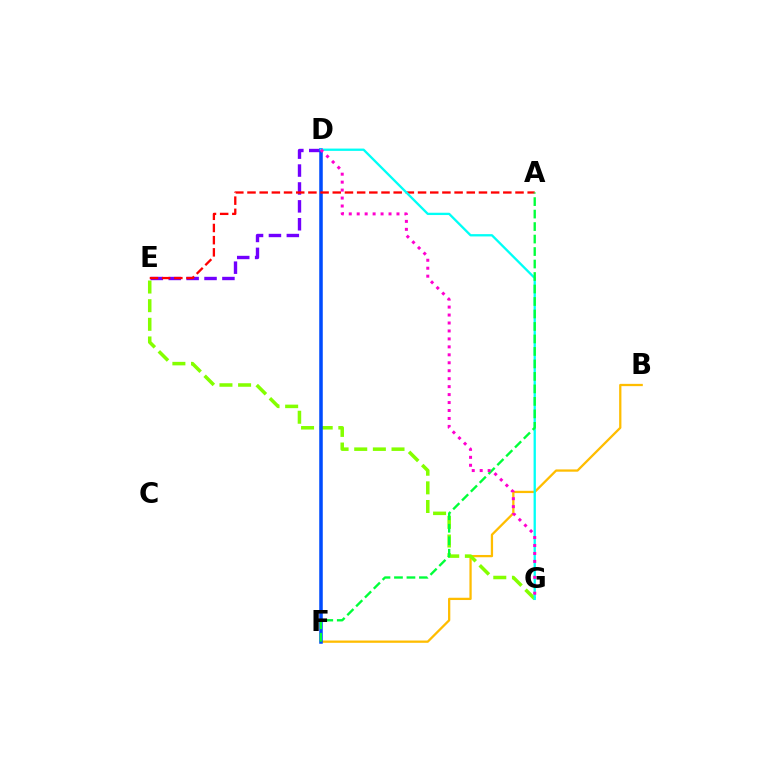{('B', 'F'): [{'color': '#ffbd00', 'line_style': 'solid', 'thickness': 1.64}], ('E', 'G'): [{'color': '#84ff00', 'line_style': 'dashed', 'thickness': 2.53}], ('D', 'E'): [{'color': '#7200ff', 'line_style': 'dashed', 'thickness': 2.43}], ('D', 'F'): [{'color': '#004bff', 'line_style': 'solid', 'thickness': 2.54}], ('A', 'E'): [{'color': '#ff0000', 'line_style': 'dashed', 'thickness': 1.65}], ('D', 'G'): [{'color': '#00fff6', 'line_style': 'solid', 'thickness': 1.66}, {'color': '#ff00cf', 'line_style': 'dotted', 'thickness': 2.16}], ('A', 'F'): [{'color': '#00ff39', 'line_style': 'dashed', 'thickness': 1.7}]}